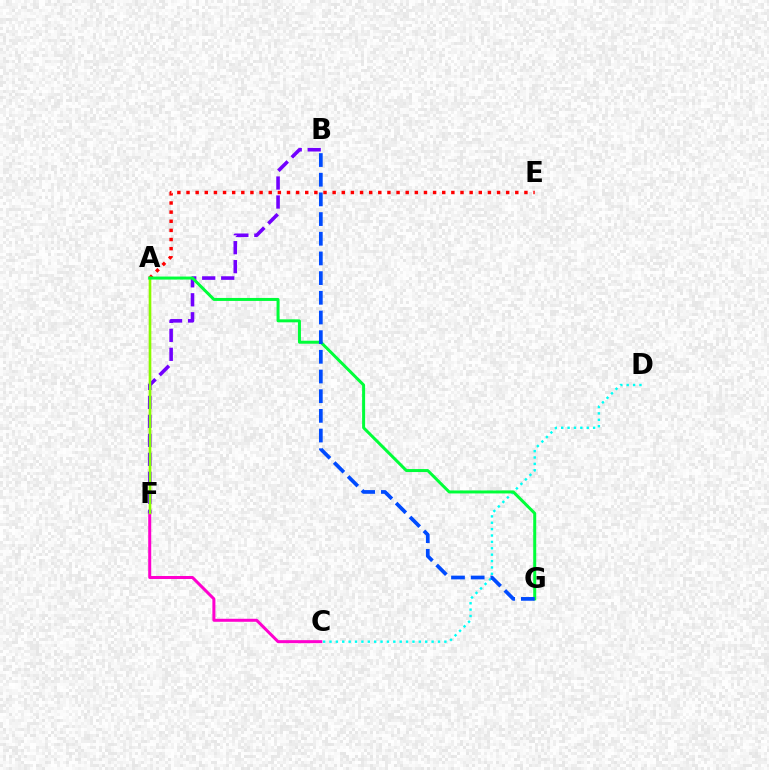{('A', 'E'): [{'color': '#ff0000', 'line_style': 'dotted', 'thickness': 2.48}], ('A', 'F'): [{'color': '#ffbd00', 'line_style': 'solid', 'thickness': 1.68}, {'color': '#84ff00', 'line_style': 'solid', 'thickness': 1.74}], ('C', 'D'): [{'color': '#00fff6', 'line_style': 'dotted', 'thickness': 1.73}], ('C', 'F'): [{'color': '#ff00cf', 'line_style': 'solid', 'thickness': 2.17}], ('B', 'F'): [{'color': '#7200ff', 'line_style': 'dashed', 'thickness': 2.58}], ('A', 'G'): [{'color': '#00ff39', 'line_style': 'solid', 'thickness': 2.15}], ('B', 'G'): [{'color': '#004bff', 'line_style': 'dashed', 'thickness': 2.67}]}